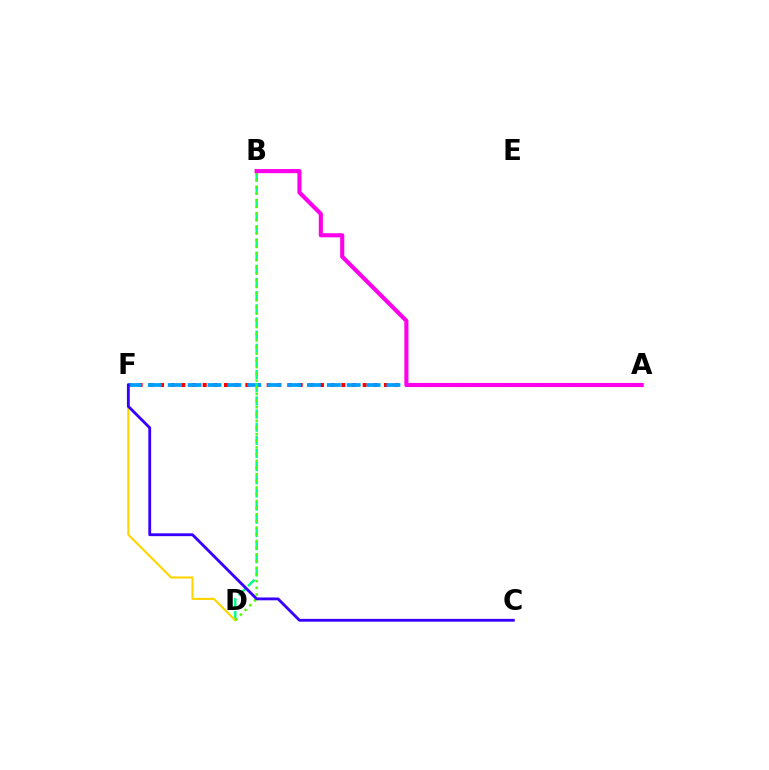{('A', 'F'): [{'color': '#ff0000', 'line_style': 'dotted', 'thickness': 2.9}, {'color': '#009eff', 'line_style': 'dashed', 'thickness': 2.7}], ('B', 'D'): [{'color': '#00ff86', 'line_style': 'dashed', 'thickness': 1.79}, {'color': '#4fff00', 'line_style': 'dotted', 'thickness': 1.82}], ('D', 'F'): [{'color': '#ffd500', 'line_style': 'solid', 'thickness': 1.53}], ('A', 'B'): [{'color': '#ff00ed', 'line_style': 'solid', 'thickness': 2.97}], ('C', 'F'): [{'color': '#3700ff', 'line_style': 'solid', 'thickness': 2.04}]}